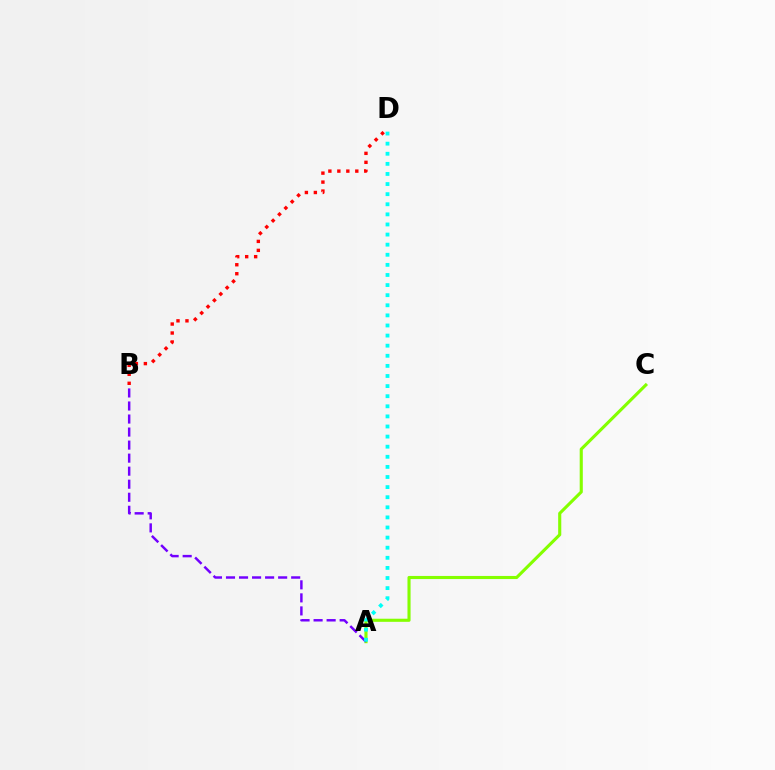{('A', 'C'): [{'color': '#84ff00', 'line_style': 'solid', 'thickness': 2.23}], ('A', 'B'): [{'color': '#7200ff', 'line_style': 'dashed', 'thickness': 1.77}], ('B', 'D'): [{'color': '#ff0000', 'line_style': 'dotted', 'thickness': 2.44}], ('A', 'D'): [{'color': '#00fff6', 'line_style': 'dotted', 'thickness': 2.74}]}